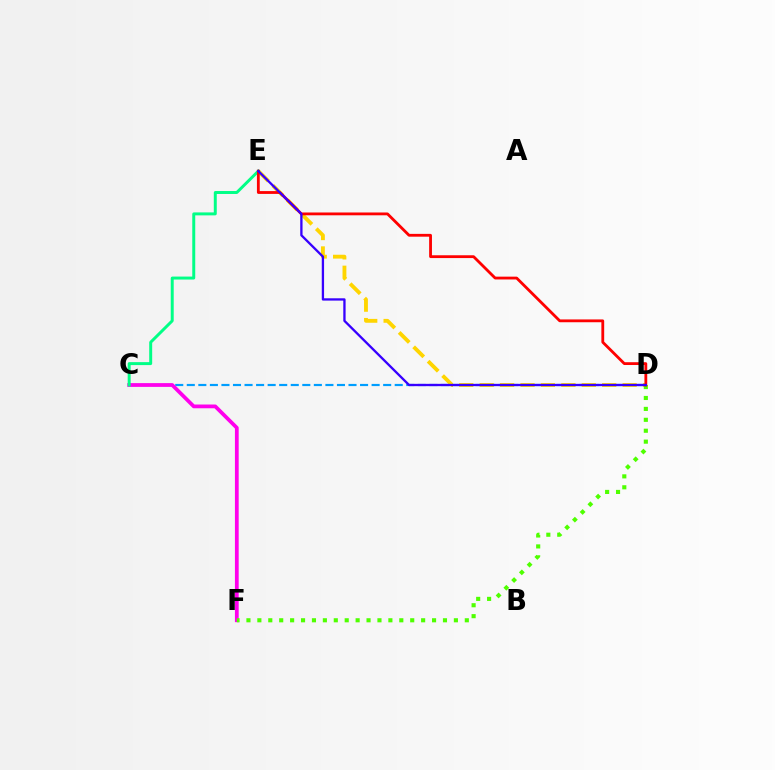{('C', 'D'): [{'color': '#009eff', 'line_style': 'dashed', 'thickness': 1.57}], ('D', 'E'): [{'color': '#ffd500', 'line_style': 'dashed', 'thickness': 2.77}, {'color': '#ff0000', 'line_style': 'solid', 'thickness': 2.02}, {'color': '#3700ff', 'line_style': 'solid', 'thickness': 1.66}], ('C', 'F'): [{'color': '#ff00ed', 'line_style': 'solid', 'thickness': 2.71}], ('C', 'E'): [{'color': '#00ff86', 'line_style': 'solid', 'thickness': 2.13}], ('D', 'F'): [{'color': '#4fff00', 'line_style': 'dotted', 'thickness': 2.97}]}